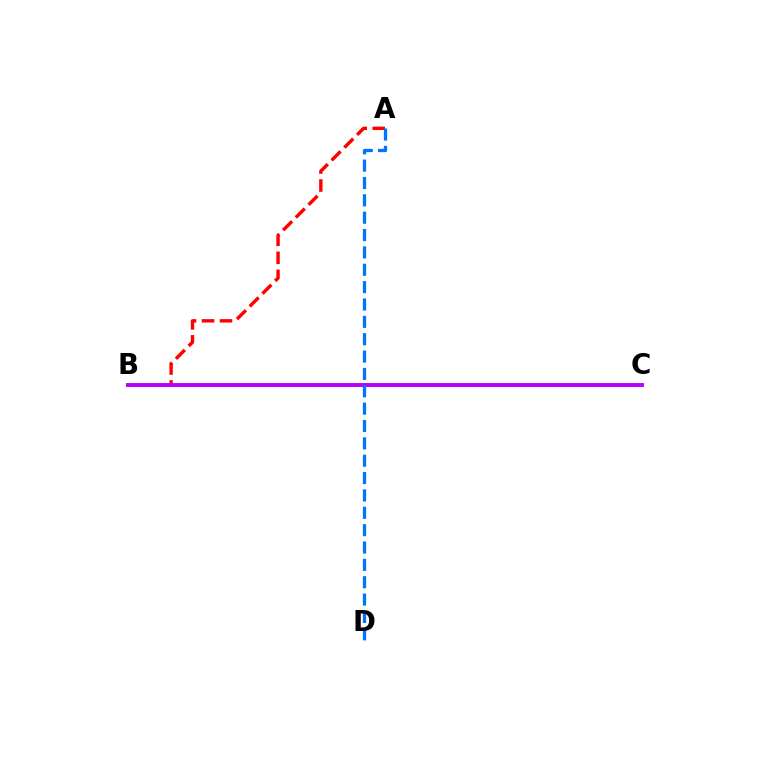{('A', 'B'): [{'color': '#ff0000', 'line_style': 'dashed', 'thickness': 2.45}], ('B', 'C'): [{'color': '#d1ff00', 'line_style': 'solid', 'thickness': 2.67}, {'color': '#00ff5c', 'line_style': 'dotted', 'thickness': 2.26}, {'color': '#b900ff', 'line_style': 'solid', 'thickness': 2.82}], ('A', 'D'): [{'color': '#0074ff', 'line_style': 'dashed', 'thickness': 2.36}]}